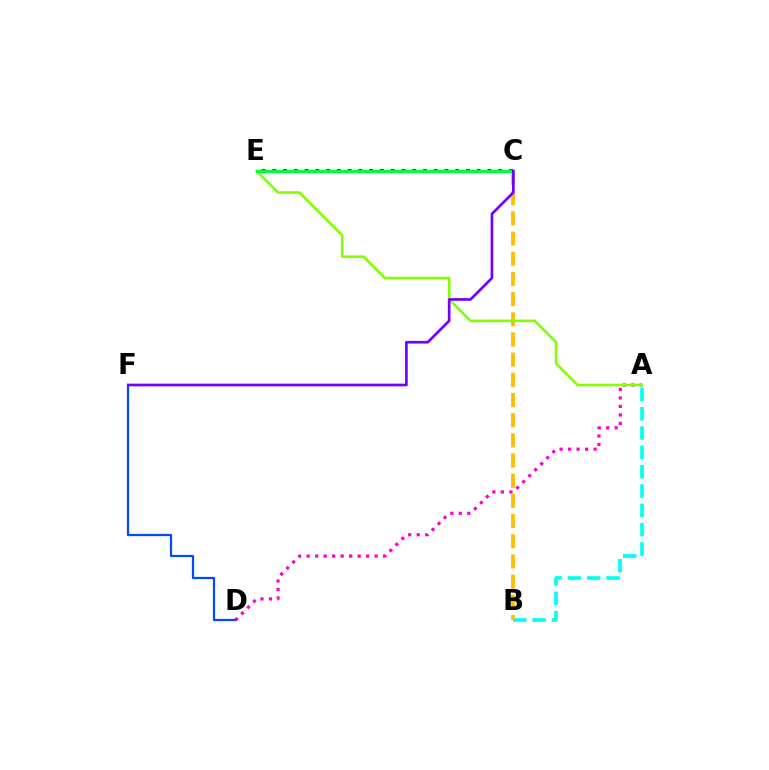{('A', 'D'): [{'color': '#ff00cf', 'line_style': 'dotted', 'thickness': 2.31}], ('C', 'E'): [{'color': '#ff0000', 'line_style': 'dotted', 'thickness': 2.92}, {'color': '#00ff39', 'line_style': 'solid', 'thickness': 2.19}], ('A', 'B'): [{'color': '#00fff6', 'line_style': 'dashed', 'thickness': 2.63}], ('B', 'C'): [{'color': '#ffbd00', 'line_style': 'dashed', 'thickness': 2.74}], ('A', 'E'): [{'color': '#84ff00', 'line_style': 'solid', 'thickness': 1.87}], ('D', 'F'): [{'color': '#004bff', 'line_style': 'solid', 'thickness': 1.61}], ('C', 'F'): [{'color': '#7200ff', 'line_style': 'solid', 'thickness': 1.93}]}